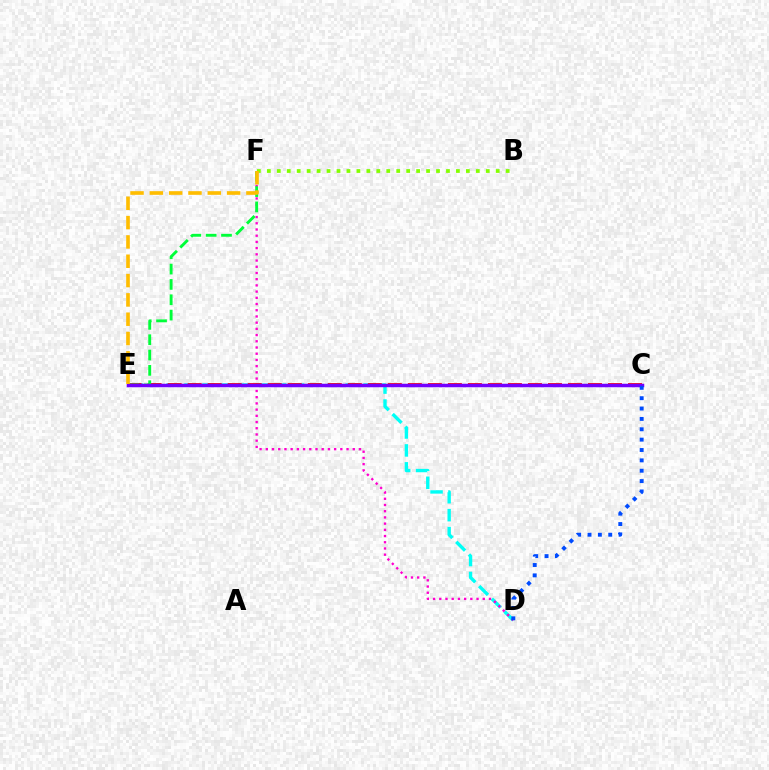{('D', 'E'): [{'color': '#00fff6', 'line_style': 'dashed', 'thickness': 2.43}], ('D', 'F'): [{'color': '#ff00cf', 'line_style': 'dotted', 'thickness': 1.69}], ('C', 'E'): [{'color': '#ff0000', 'line_style': 'dashed', 'thickness': 2.72}, {'color': '#7200ff', 'line_style': 'solid', 'thickness': 2.52}], ('E', 'F'): [{'color': '#00ff39', 'line_style': 'dashed', 'thickness': 2.08}, {'color': '#ffbd00', 'line_style': 'dashed', 'thickness': 2.62}], ('B', 'F'): [{'color': '#84ff00', 'line_style': 'dotted', 'thickness': 2.7}], ('C', 'D'): [{'color': '#004bff', 'line_style': 'dotted', 'thickness': 2.82}]}